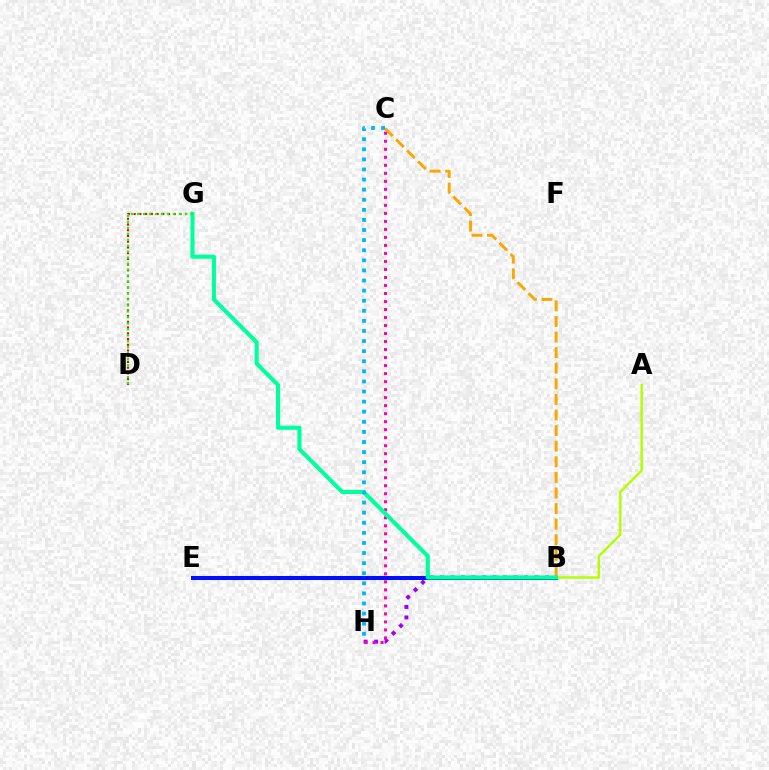{('B', 'H'): [{'color': '#9b00ff', 'line_style': 'dotted', 'thickness': 2.85}], ('A', 'B'): [{'color': '#b3ff00', 'line_style': 'solid', 'thickness': 1.78}], ('D', 'G'): [{'color': '#ff0000', 'line_style': 'dotted', 'thickness': 1.56}, {'color': '#08ff00', 'line_style': 'dotted', 'thickness': 1.62}], ('B', 'C'): [{'color': '#ffa500', 'line_style': 'dashed', 'thickness': 2.12}], ('C', 'H'): [{'color': '#ff00bd', 'line_style': 'dotted', 'thickness': 2.18}, {'color': '#00b5ff', 'line_style': 'dotted', 'thickness': 2.74}], ('B', 'E'): [{'color': '#0010ff', 'line_style': 'solid', 'thickness': 2.9}], ('B', 'G'): [{'color': '#00ff9d', 'line_style': 'solid', 'thickness': 2.95}]}